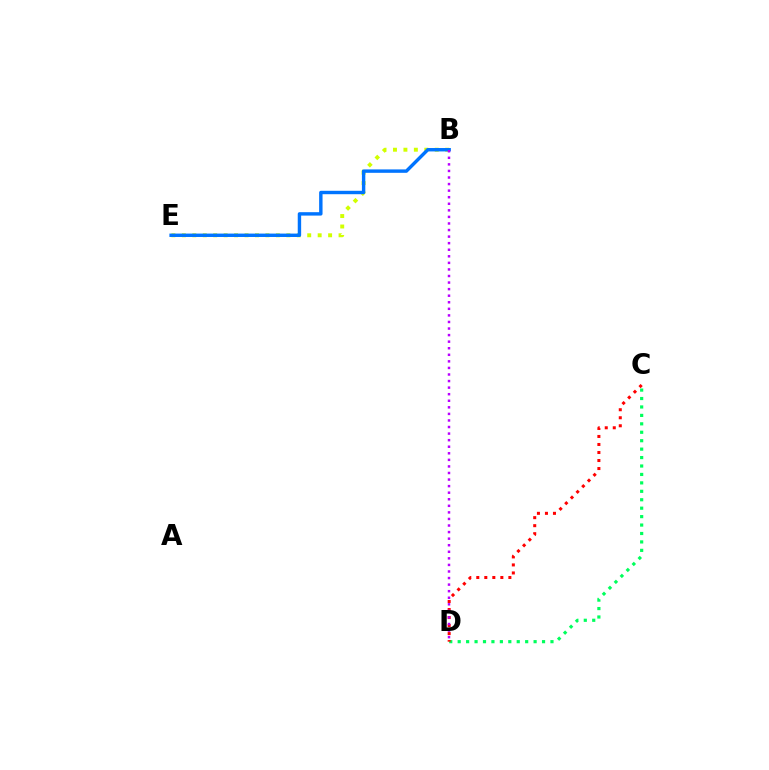{('B', 'E'): [{'color': '#d1ff00', 'line_style': 'dotted', 'thickness': 2.84}, {'color': '#0074ff', 'line_style': 'solid', 'thickness': 2.46}], ('C', 'D'): [{'color': '#00ff5c', 'line_style': 'dotted', 'thickness': 2.29}, {'color': '#ff0000', 'line_style': 'dotted', 'thickness': 2.18}], ('B', 'D'): [{'color': '#b900ff', 'line_style': 'dotted', 'thickness': 1.78}]}